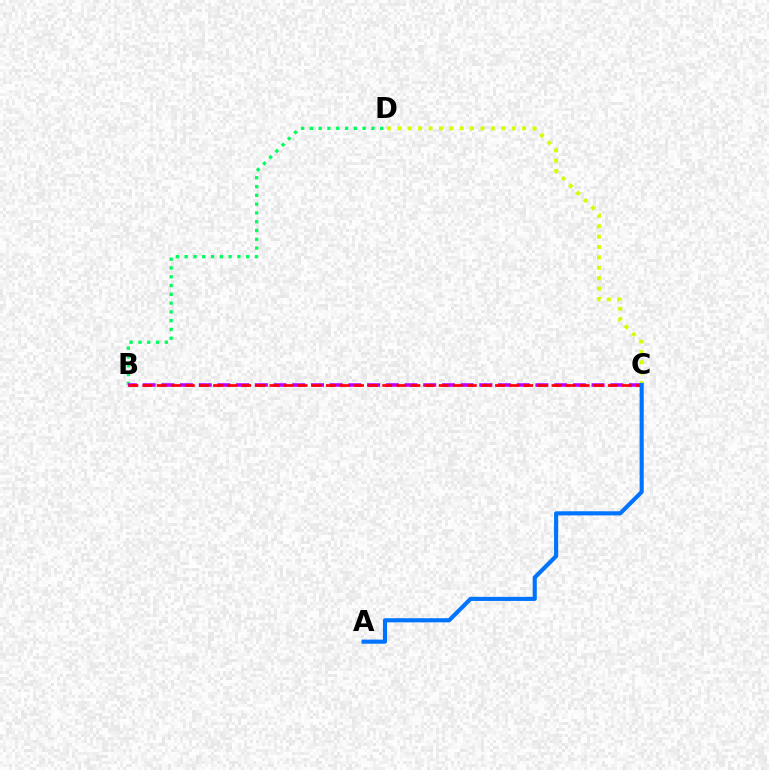{('B', 'D'): [{'color': '#00ff5c', 'line_style': 'dotted', 'thickness': 2.39}], ('C', 'D'): [{'color': '#d1ff00', 'line_style': 'dotted', 'thickness': 2.82}], ('B', 'C'): [{'color': '#b900ff', 'line_style': 'dashed', 'thickness': 2.54}, {'color': '#ff0000', 'line_style': 'dashed', 'thickness': 1.92}], ('A', 'C'): [{'color': '#0074ff', 'line_style': 'solid', 'thickness': 2.97}]}